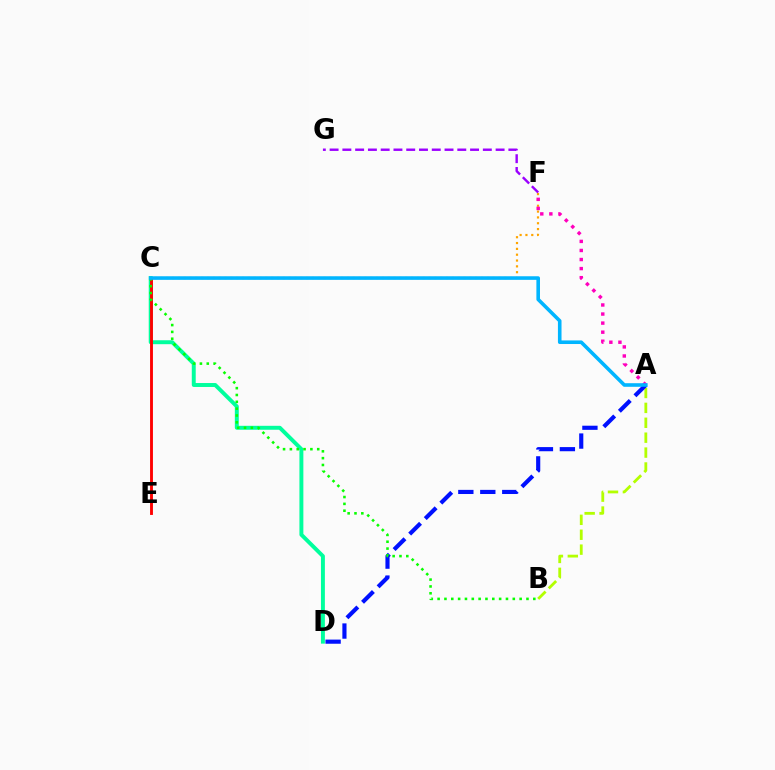{('C', 'D'): [{'color': '#00ff9d', 'line_style': 'solid', 'thickness': 2.83}], ('A', 'B'): [{'color': '#b3ff00', 'line_style': 'dashed', 'thickness': 2.03}], ('A', 'D'): [{'color': '#0010ff', 'line_style': 'dashed', 'thickness': 2.98}], ('C', 'F'): [{'color': '#ffa500', 'line_style': 'dotted', 'thickness': 1.58}], ('A', 'F'): [{'color': '#ff00bd', 'line_style': 'dotted', 'thickness': 2.46}], ('C', 'E'): [{'color': '#ff0000', 'line_style': 'solid', 'thickness': 2.07}], ('B', 'C'): [{'color': '#08ff00', 'line_style': 'dotted', 'thickness': 1.86}], ('F', 'G'): [{'color': '#9b00ff', 'line_style': 'dashed', 'thickness': 1.73}], ('A', 'C'): [{'color': '#00b5ff', 'line_style': 'solid', 'thickness': 2.59}]}